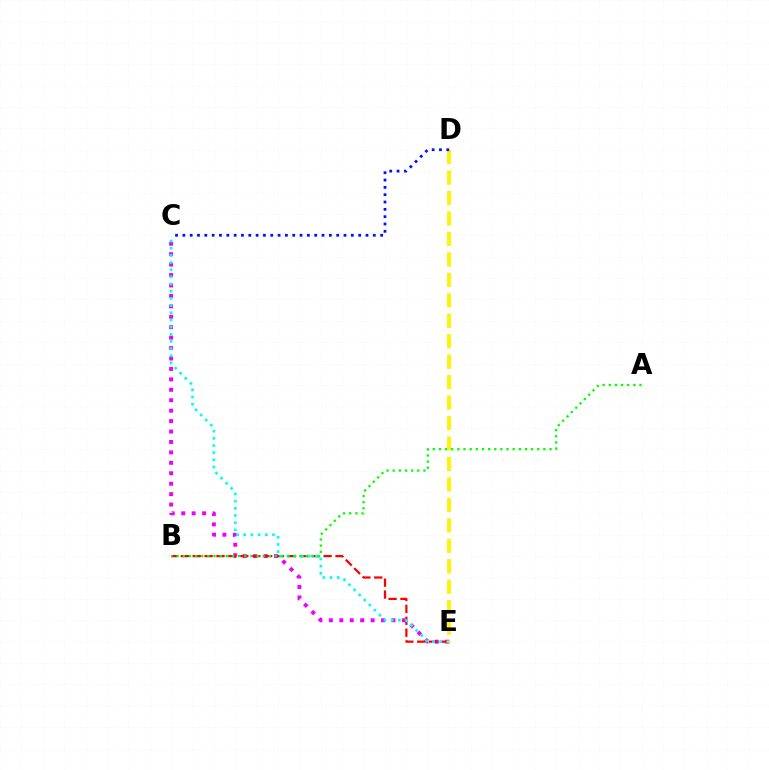{('C', 'E'): [{'color': '#ee00ff', 'line_style': 'dotted', 'thickness': 2.83}, {'color': '#00fff6', 'line_style': 'dotted', 'thickness': 1.95}], ('B', 'E'): [{'color': '#ff0000', 'line_style': 'dashed', 'thickness': 1.62}], ('A', 'B'): [{'color': '#08ff00', 'line_style': 'dotted', 'thickness': 1.67}], ('D', 'E'): [{'color': '#fcf500', 'line_style': 'dashed', 'thickness': 2.78}], ('C', 'D'): [{'color': '#0010ff', 'line_style': 'dotted', 'thickness': 1.99}]}